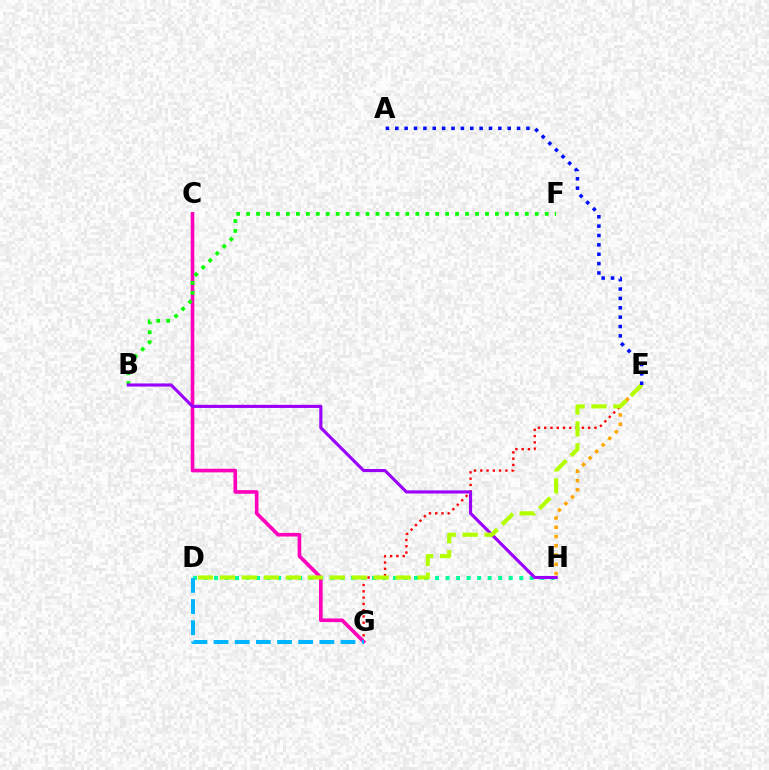{('E', 'G'): [{'color': '#ff0000', 'line_style': 'dotted', 'thickness': 1.71}], ('D', 'H'): [{'color': '#00ff9d', 'line_style': 'dotted', 'thickness': 2.86}], ('C', 'G'): [{'color': '#ff00bd', 'line_style': 'solid', 'thickness': 2.62}], ('B', 'F'): [{'color': '#08ff00', 'line_style': 'dotted', 'thickness': 2.7}], ('B', 'H'): [{'color': '#9b00ff', 'line_style': 'solid', 'thickness': 2.24}], ('E', 'H'): [{'color': '#ffa500', 'line_style': 'dotted', 'thickness': 2.52}], ('D', 'E'): [{'color': '#b3ff00', 'line_style': 'dashed', 'thickness': 2.98}], ('D', 'G'): [{'color': '#00b5ff', 'line_style': 'dashed', 'thickness': 2.87}], ('A', 'E'): [{'color': '#0010ff', 'line_style': 'dotted', 'thickness': 2.55}]}